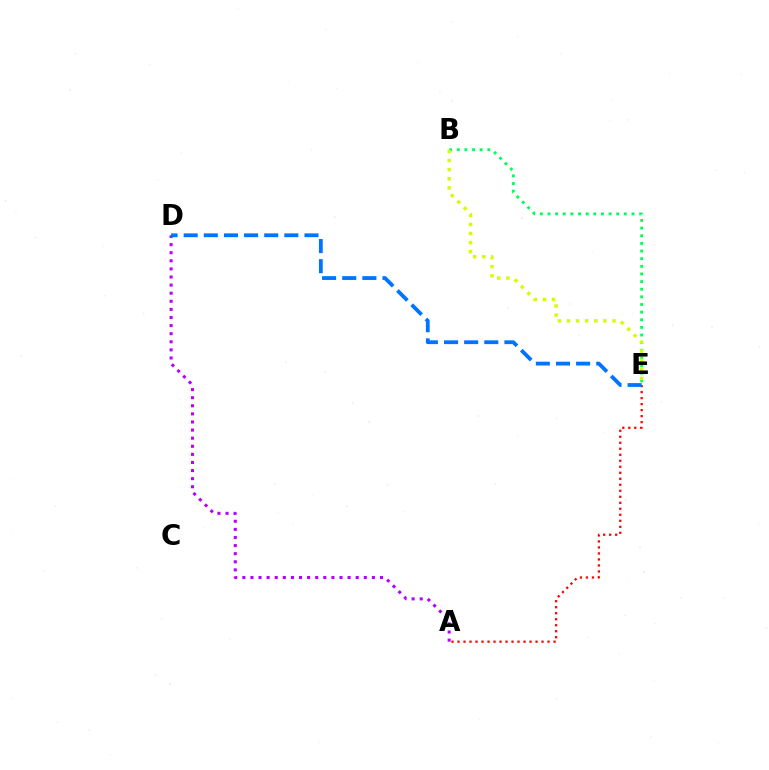{('A', 'D'): [{'color': '#b900ff', 'line_style': 'dotted', 'thickness': 2.2}], ('B', 'E'): [{'color': '#00ff5c', 'line_style': 'dotted', 'thickness': 2.07}, {'color': '#d1ff00', 'line_style': 'dotted', 'thickness': 2.47}], ('A', 'E'): [{'color': '#ff0000', 'line_style': 'dotted', 'thickness': 1.63}], ('D', 'E'): [{'color': '#0074ff', 'line_style': 'dashed', 'thickness': 2.73}]}